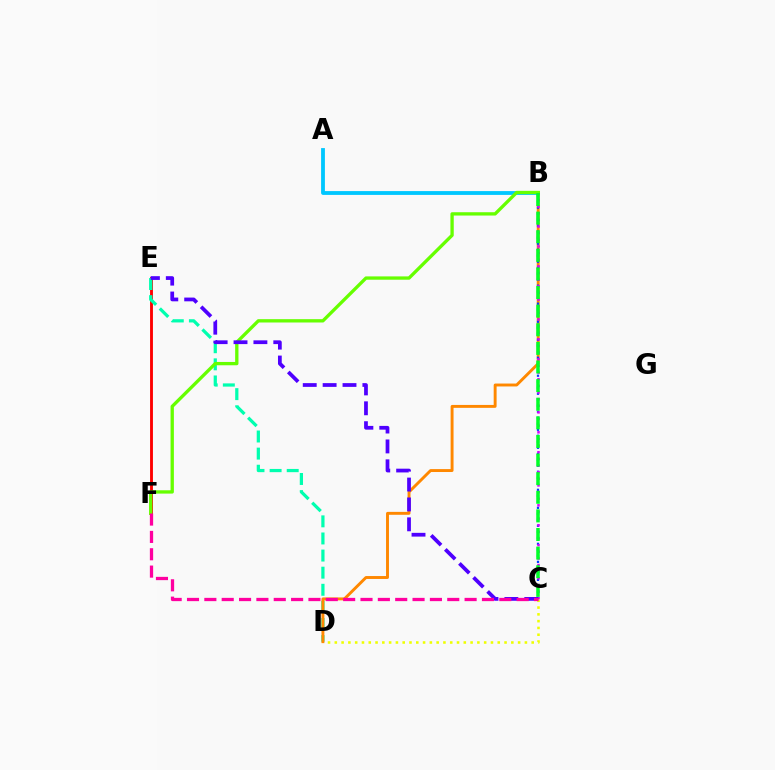{('E', 'F'): [{'color': '#ff0000', 'line_style': 'solid', 'thickness': 2.07}], ('A', 'B'): [{'color': '#00c7ff', 'line_style': 'solid', 'thickness': 2.75}], ('D', 'E'): [{'color': '#00ffaf', 'line_style': 'dashed', 'thickness': 2.32}], ('B', 'D'): [{'color': '#ff8800', 'line_style': 'solid', 'thickness': 2.1}], ('B', 'C'): [{'color': '#003fff', 'line_style': 'dotted', 'thickness': 1.63}, {'color': '#d600ff', 'line_style': 'dotted', 'thickness': 1.8}, {'color': '#00ff27', 'line_style': 'dashed', 'thickness': 2.53}], ('B', 'F'): [{'color': '#66ff00', 'line_style': 'solid', 'thickness': 2.39}], ('C', 'D'): [{'color': '#eeff00', 'line_style': 'dotted', 'thickness': 1.84}], ('C', 'E'): [{'color': '#4f00ff', 'line_style': 'dashed', 'thickness': 2.7}], ('C', 'F'): [{'color': '#ff00a0', 'line_style': 'dashed', 'thickness': 2.36}]}